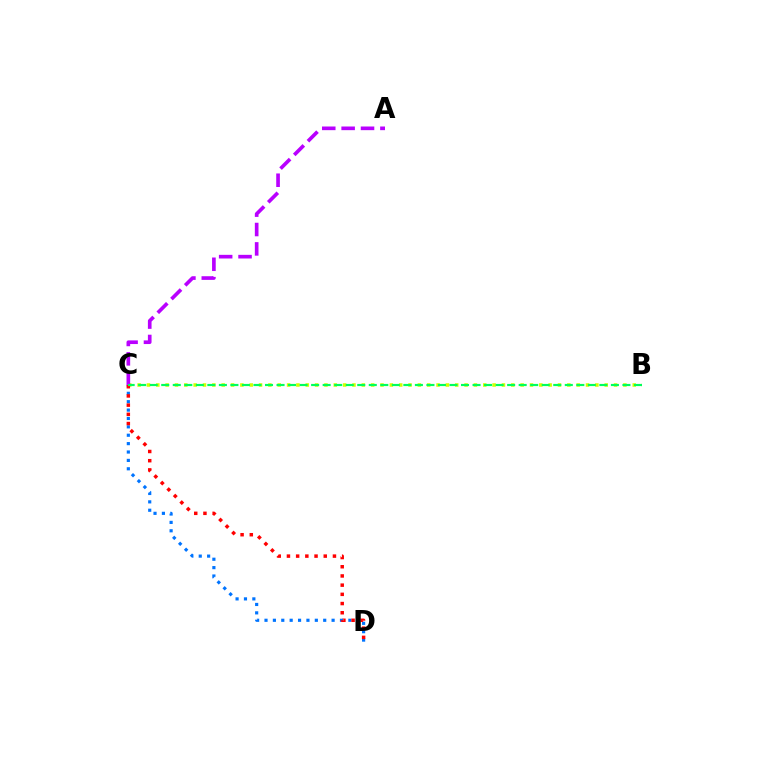{('B', 'C'): [{'color': '#d1ff00', 'line_style': 'dotted', 'thickness': 2.54}, {'color': '#00ff5c', 'line_style': 'dashed', 'thickness': 1.57}], ('C', 'D'): [{'color': '#0074ff', 'line_style': 'dotted', 'thickness': 2.28}, {'color': '#ff0000', 'line_style': 'dotted', 'thickness': 2.5}], ('A', 'C'): [{'color': '#b900ff', 'line_style': 'dashed', 'thickness': 2.63}]}